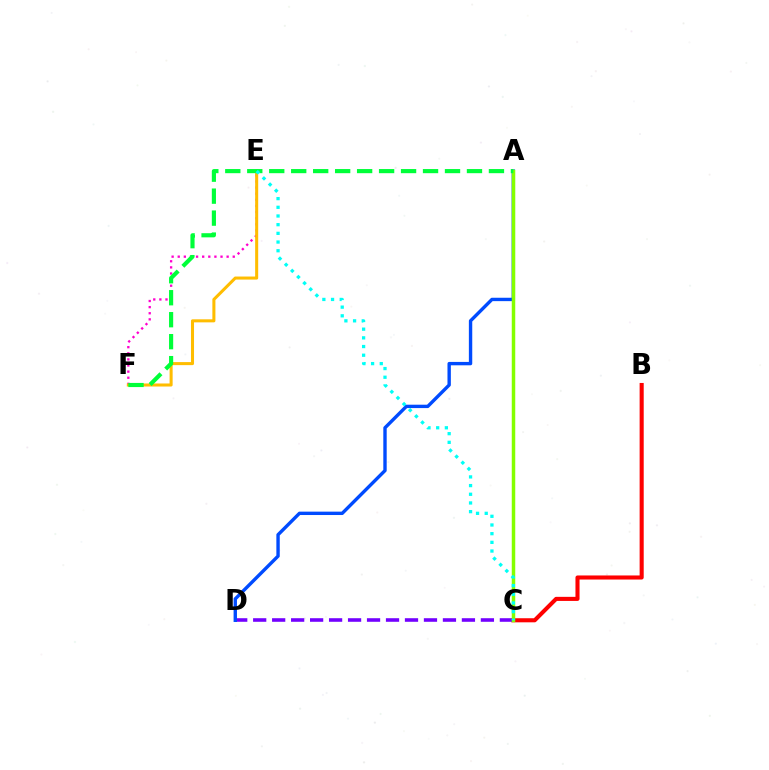{('B', 'C'): [{'color': '#ff0000', 'line_style': 'solid', 'thickness': 2.94}], ('E', 'F'): [{'color': '#ff00cf', 'line_style': 'dotted', 'thickness': 1.66}, {'color': '#ffbd00', 'line_style': 'solid', 'thickness': 2.19}], ('C', 'D'): [{'color': '#7200ff', 'line_style': 'dashed', 'thickness': 2.58}], ('A', 'D'): [{'color': '#004bff', 'line_style': 'solid', 'thickness': 2.44}], ('A', 'C'): [{'color': '#84ff00', 'line_style': 'solid', 'thickness': 2.51}], ('A', 'F'): [{'color': '#00ff39', 'line_style': 'dashed', 'thickness': 2.98}], ('C', 'E'): [{'color': '#00fff6', 'line_style': 'dotted', 'thickness': 2.36}]}